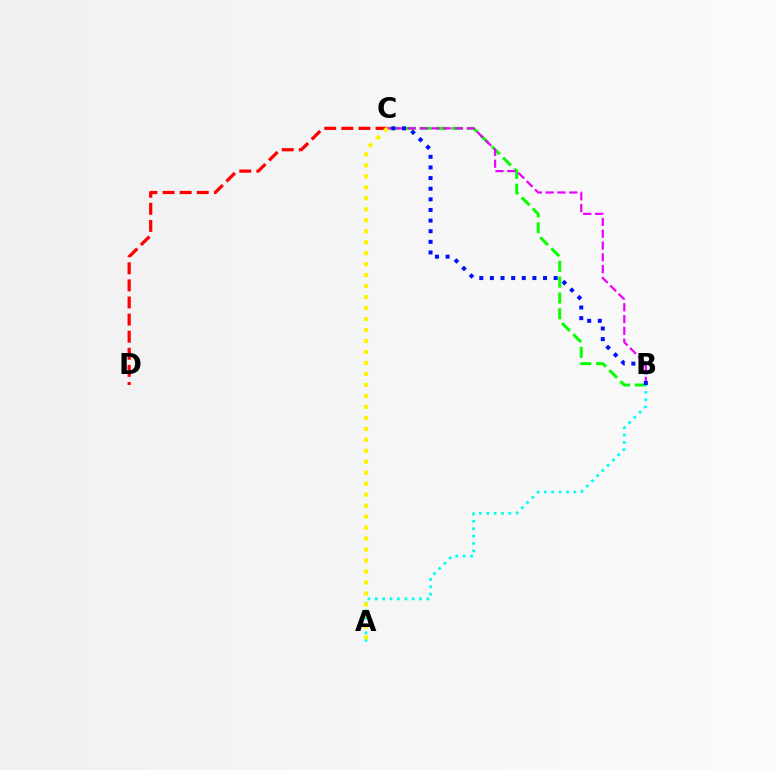{('C', 'D'): [{'color': '#ff0000', 'line_style': 'dashed', 'thickness': 2.32}], ('B', 'C'): [{'color': '#08ff00', 'line_style': 'dashed', 'thickness': 2.15}, {'color': '#ee00ff', 'line_style': 'dashed', 'thickness': 1.6}, {'color': '#0010ff', 'line_style': 'dotted', 'thickness': 2.89}], ('A', 'B'): [{'color': '#00fff6', 'line_style': 'dotted', 'thickness': 2.0}], ('A', 'C'): [{'color': '#fcf500', 'line_style': 'dotted', 'thickness': 2.98}]}